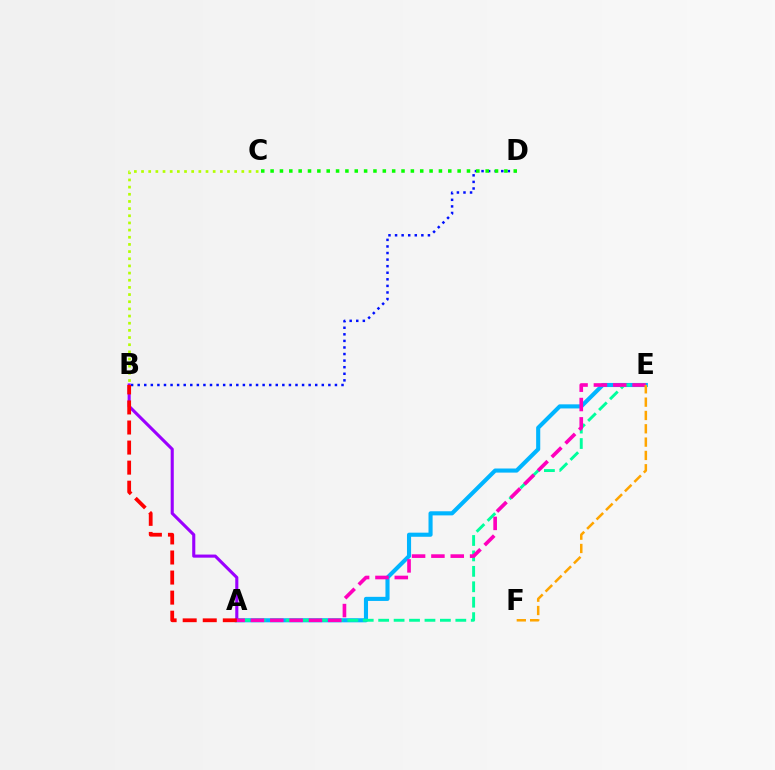{('A', 'E'): [{'color': '#00b5ff', 'line_style': 'solid', 'thickness': 2.95}, {'color': '#00ff9d', 'line_style': 'dashed', 'thickness': 2.1}, {'color': '#ff00bd', 'line_style': 'dashed', 'thickness': 2.63}], ('A', 'B'): [{'color': '#9b00ff', 'line_style': 'solid', 'thickness': 2.23}, {'color': '#ff0000', 'line_style': 'dashed', 'thickness': 2.73}], ('B', 'D'): [{'color': '#0010ff', 'line_style': 'dotted', 'thickness': 1.79}], ('E', 'F'): [{'color': '#ffa500', 'line_style': 'dashed', 'thickness': 1.81}], ('C', 'D'): [{'color': '#08ff00', 'line_style': 'dotted', 'thickness': 2.54}], ('B', 'C'): [{'color': '#b3ff00', 'line_style': 'dotted', 'thickness': 1.95}]}